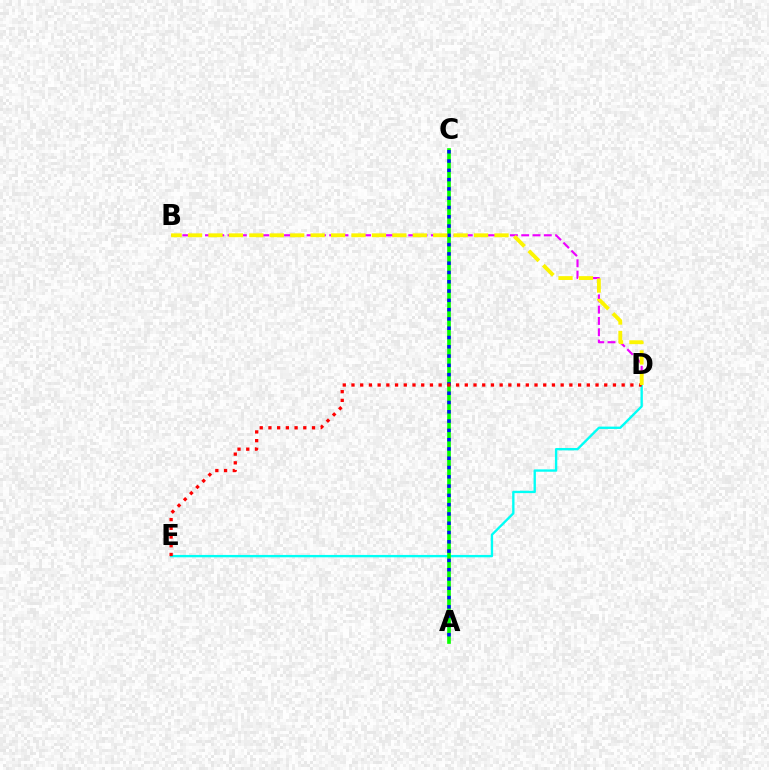{('B', 'D'): [{'color': '#ee00ff', 'line_style': 'dashed', 'thickness': 1.53}, {'color': '#fcf500', 'line_style': 'dashed', 'thickness': 2.78}], ('D', 'E'): [{'color': '#00fff6', 'line_style': 'solid', 'thickness': 1.69}, {'color': '#ff0000', 'line_style': 'dotted', 'thickness': 2.37}], ('A', 'C'): [{'color': '#08ff00', 'line_style': 'solid', 'thickness': 2.65}, {'color': '#0010ff', 'line_style': 'dotted', 'thickness': 2.52}]}